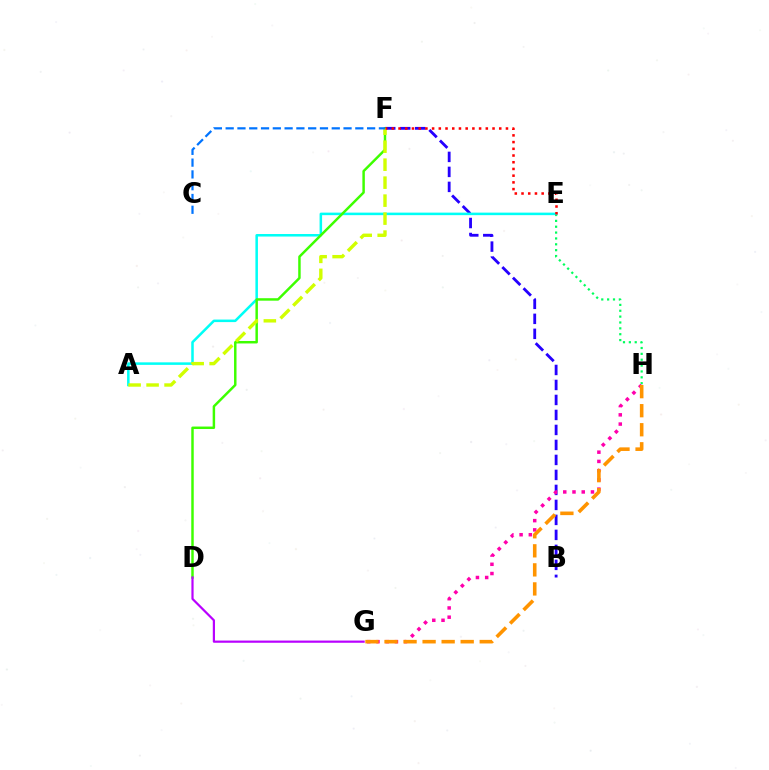{('B', 'F'): [{'color': '#2500ff', 'line_style': 'dashed', 'thickness': 2.04}], ('E', 'H'): [{'color': '#00ff5c', 'line_style': 'dotted', 'thickness': 1.59}], ('G', 'H'): [{'color': '#ff00ac', 'line_style': 'dotted', 'thickness': 2.51}, {'color': '#ff9400', 'line_style': 'dashed', 'thickness': 2.59}], ('A', 'E'): [{'color': '#00fff6', 'line_style': 'solid', 'thickness': 1.82}], ('D', 'F'): [{'color': '#3dff00', 'line_style': 'solid', 'thickness': 1.78}], ('A', 'F'): [{'color': '#d1ff00', 'line_style': 'dashed', 'thickness': 2.44}], ('D', 'G'): [{'color': '#b900ff', 'line_style': 'solid', 'thickness': 1.58}], ('E', 'F'): [{'color': '#ff0000', 'line_style': 'dotted', 'thickness': 1.82}], ('C', 'F'): [{'color': '#0074ff', 'line_style': 'dashed', 'thickness': 1.6}]}